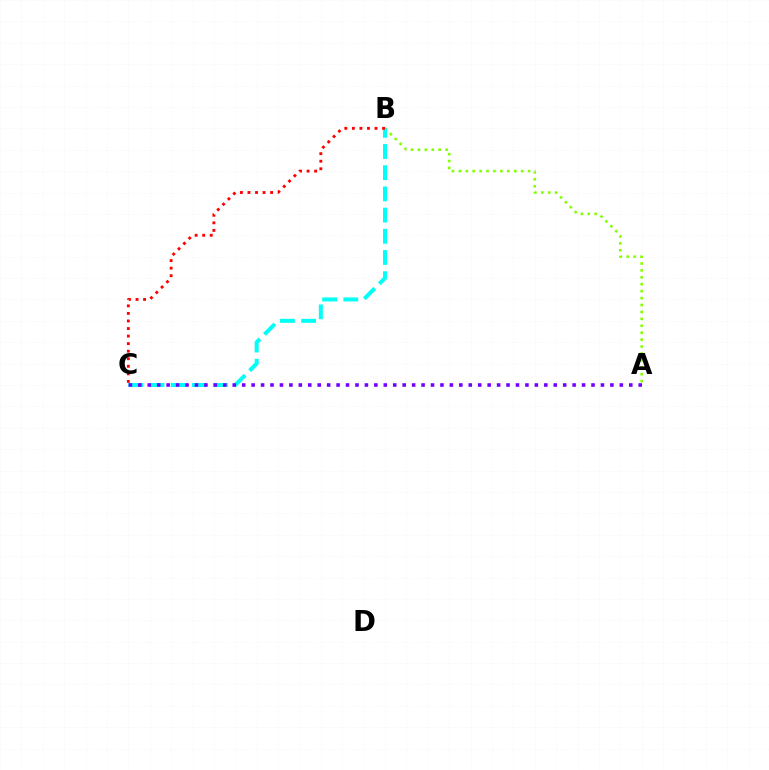{('A', 'B'): [{'color': '#84ff00', 'line_style': 'dotted', 'thickness': 1.88}], ('B', 'C'): [{'color': '#00fff6', 'line_style': 'dashed', 'thickness': 2.88}, {'color': '#ff0000', 'line_style': 'dotted', 'thickness': 2.05}], ('A', 'C'): [{'color': '#7200ff', 'line_style': 'dotted', 'thickness': 2.57}]}